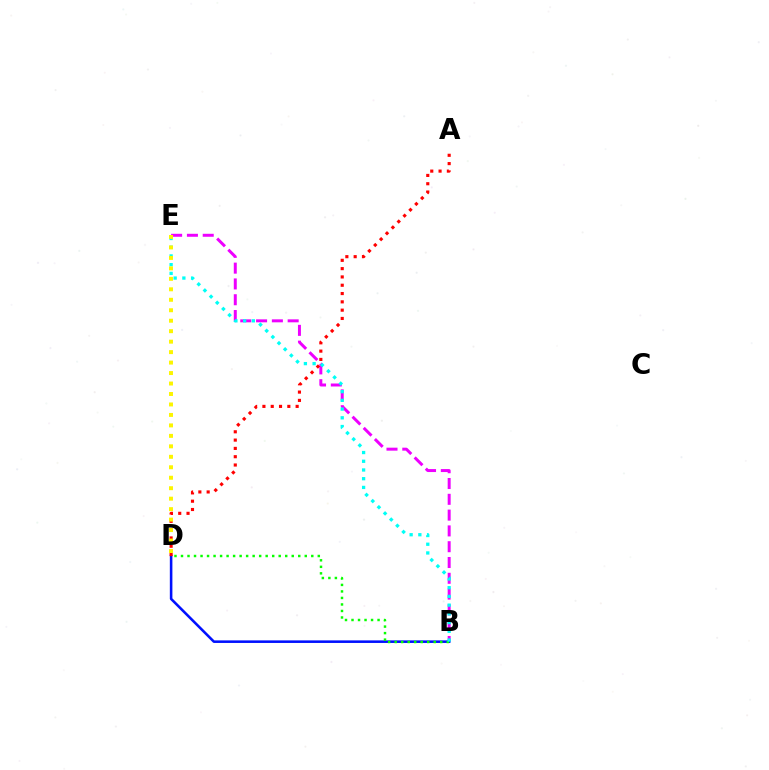{('B', 'E'): [{'color': '#ee00ff', 'line_style': 'dashed', 'thickness': 2.15}, {'color': '#00fff6', 'line_style': 'dotted', 'thickness': 2.37}], ('B', 'D'): [{'color': '#0010ff', 'line_style': 'solid', 'thickness': 1.85}, {'color': '#08ff00', 'line_style': 'dotted', 'thickness': 1.77}], ('A', 'D'): [{'color': '#ff0000', 'line_style': 'dotted', 'thickness': 2.26}], ('D', 'E'): [{'color': '#fcf500', 'line_style': 'dotted', 'thickness': 2.84}]}